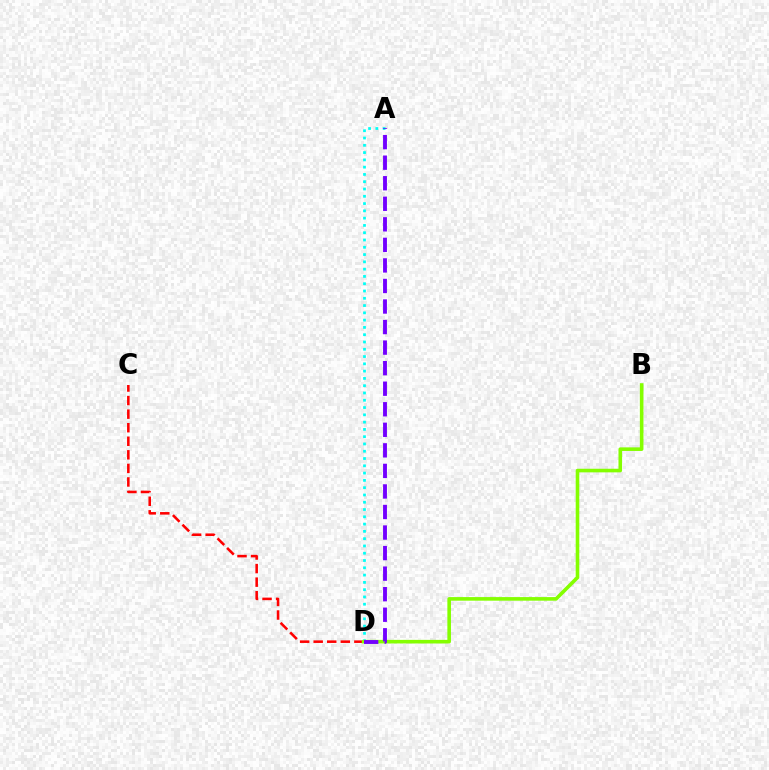{('A', 'D'): [{'color': '#00fff6', 'line_style': 'dotted', 'thickness': 1.98}, {'color': '#7200ff', 'line_style': 'dashed', 'thickness': 2.79}], ('C', 'D'): [{'color': '#ff0000', 'line_style': 'dashed', 'thickness': 1.84}], ('B', 'D'): [{'color': '#84ff00', 'line_style': 'solid', 'thickness': 2.59}]}